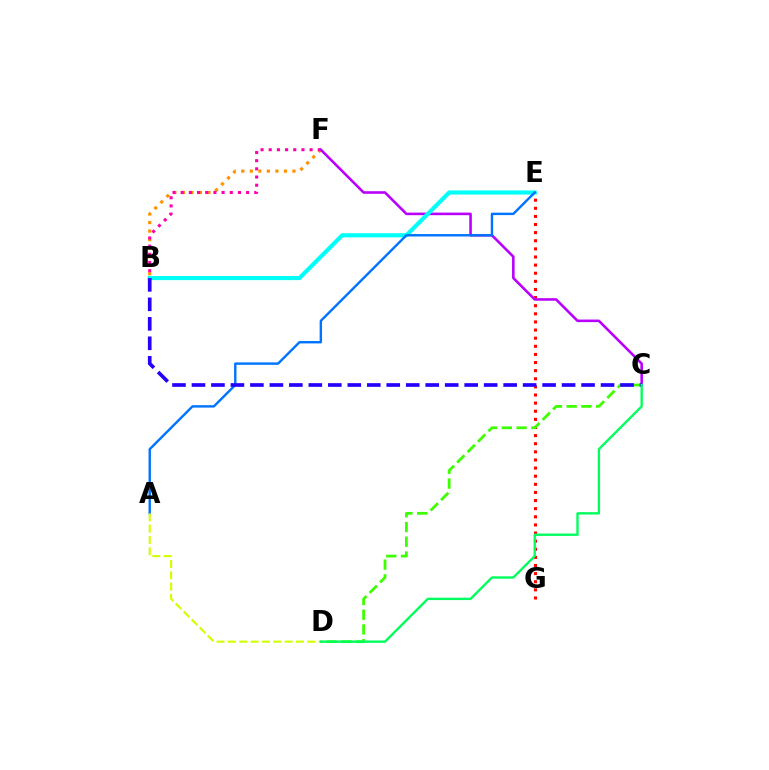{('B', 'F'): [{'color': '#ff9400', 'line_style': 'dotted', 'thickness': 2.32}, {'color': '#ff00ac', 'line_style': 'dotted', 'thickness': 2.22}], ('E', 'G'): [{'color': '#ff0000', 'line_style': 'dotted', 'thickness': 2.21}], ('C', 'F'): [{'color': '#b900ff', 'line_style': 'solid', 'thickness': 1.86}], ('B', 'E'): [{'color': '#00fff6', 'line_style': 'solid', 'thickness': 2.98}], ('A', 'E'): [{'color': '#0074ff', 'line_style': 'solid', 'thickness': 1.73}], ('C', 'D'): [{'color': '#3dff00', 'line_style': 'dashed', 'thickness': 2.0}, {'color': '#00ff5c', 'line_style': 'solid', 'thickness': 1.7}], ('B', 'C'): [{'color': '#2500ff', 'line_style': 'dashed', 'thickness': 2.65}], ('A', 'D'): [{'color': '#d1ff00', 'line_style': 'dashed', 'thickness': 1.54}]}